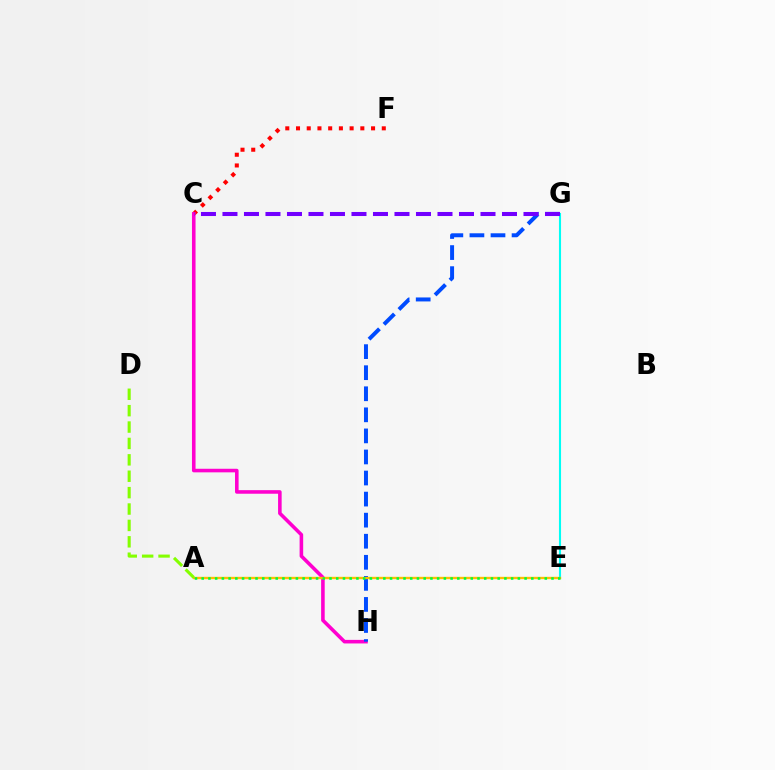{('E', 'G'): [{'color': '#00fff6', 'line_style': 'solid', 'thickness': 1.51}], ('C', 'F'): [{'color': '#ff0000', 'line_style': 'dotted', 'thickness': 2.91}], ('C', 'H'): [{'color': '#ff00cf', 'line_style': 'solid', 'thickness': 2.57}], ('G', 'H'): [{'color': '#004bff', 'line_style': 'dashed', 'thickness': 2.86}], ('A', 'E'): [{'color': '#ffbd00', 'line_style': 'solid', 'thickness': 1.7}, {'color': '#00ff39', 'line_style': 'dotted', 'thickness': 1.83}], ('A', 'D'): [{'color': '#84ff00', 'line_style': 'dashed', 'thickness': 2.23}], ('C', 'G'): [{'color': '#7200ff', 'line_style': 'dashed', 'thickness': 2.92}]}